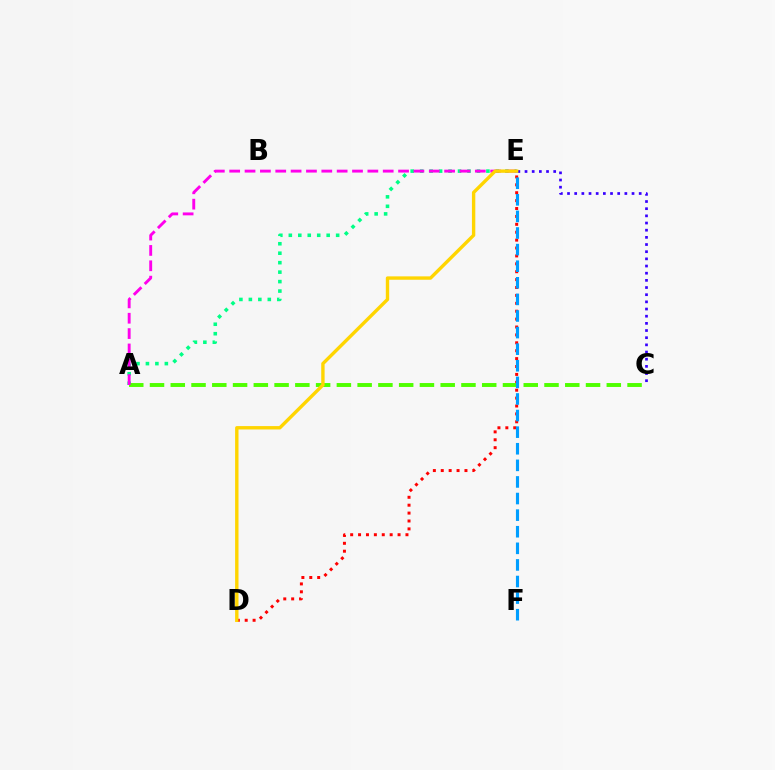{('A', 'E'): [{'color': '#00ff86', 'line_style': 'dotted', 'thickness': 2.57}, {'color': '#ff00ed', 'line_style': 'dashed', 'thickness': 2.09}], ('D', 'E'): [{'color': '#ff0000', 'line_style': 'dotted', 'thickness': 2.15}, {'color': '#ffd500', 'line_style': 'solid', 'thickness': 2.43}], ('A', 'C'): [{'color': '#4fff00', 'line_style': 'dashed', 'thickness': 2.82}], ('E', 'F'): [{'color': '#009eff', 'line_style': 'dashed', 'thickness': 2.25}], ('C', 'E'): [{'color': '#3700ff', 'line_style': 'dotted', 'thickness': 1.95}]}